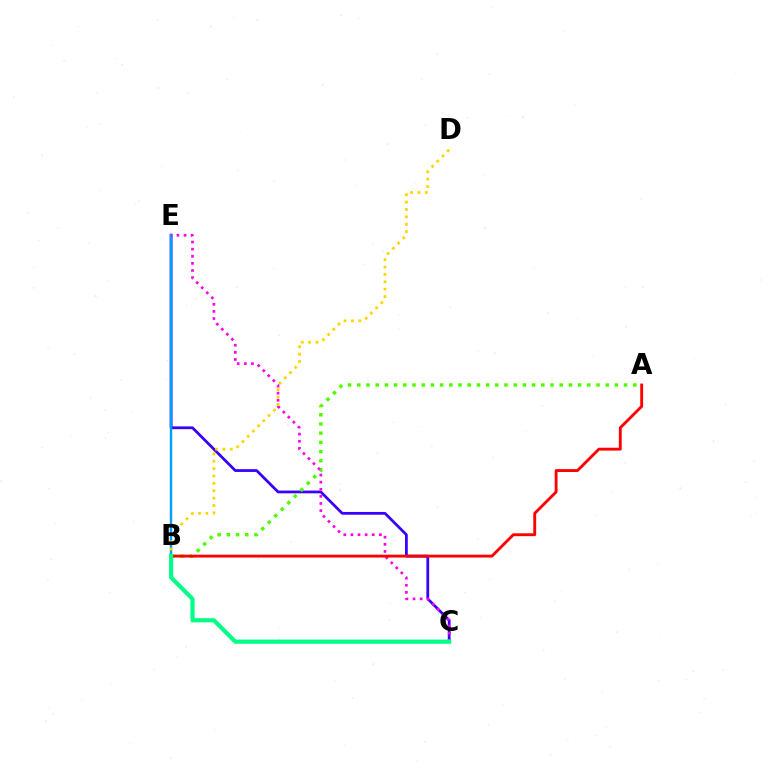{('C', 'E'): [{'color': '#3700ff', 'line_style': 'solid', 'thickness': 1.98}, {'color': '#ff00ed', 'line_style': 'dotted', 'thickness': 1.93}], ('B', 'E'): [{'color': '#009eff', 'line_style': 'solid', 'thickness': 1.76}], ('B', 'D'): [{'color': '#ffd500', 'line_style': 'dotted', 'thickness': 2.01}], ('A', 'B'): [{'color': '#4fff00', 'line_style': 'dotted', 'thickness': 2.5}, {'color': '#ff0000', 'line_style': 'solid', 'thickness': 2.06}], ('B', 'C'): [{'color': '#00ff86', 'line_style': 'solid', 'thickness': 3.0}]}